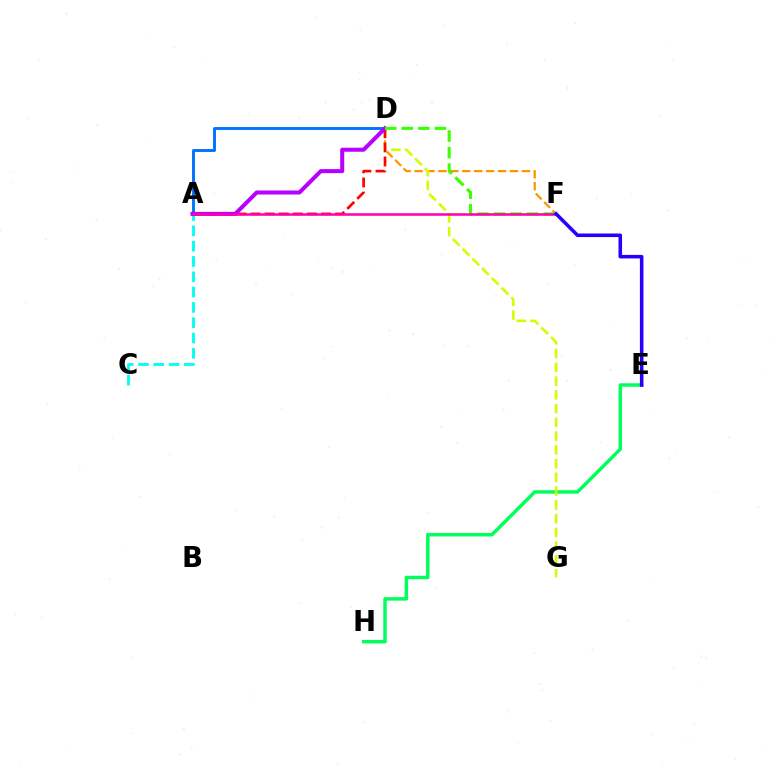{('A', 'C'): [{'color': '#00fff6', 'line_style': 'dashed', 'thickness': 2.08}], ('A', 'D'): [{'color': '#0074ff', 'line_style': 'solid', 'thickness': 2.1}, {'color': '#ff0000', 'line_style': 'dashed', 'thickness': 1.92}, {'color': '#b900ff', 'line_style': 'solid', 'thickness': 2.9}], ('E', 'H'): [{'color': '#00ff5c', 'line_style': 'solid', 'thickness': 2.5}], ('D', 'F'): [{'color': '#ff9400', 'line_style': 'dashed', 'thickness': 1.62}, {'color': '#3dff00', 'line_style': 'dashed', 'thickness': 2.24}], ('D', 'G'): [{'color': '#d1ff00', 'line_style': 'dashed', 'thickness': 1.87}], ('A', 'F'): [{'color': '#ff00ac', 'line_style': 'solid', 'thickness': 1.82}], ('E', 'F'): [{'color': '#2500ff', 'line_style': 'solid', 'thickness': 2.56}]}